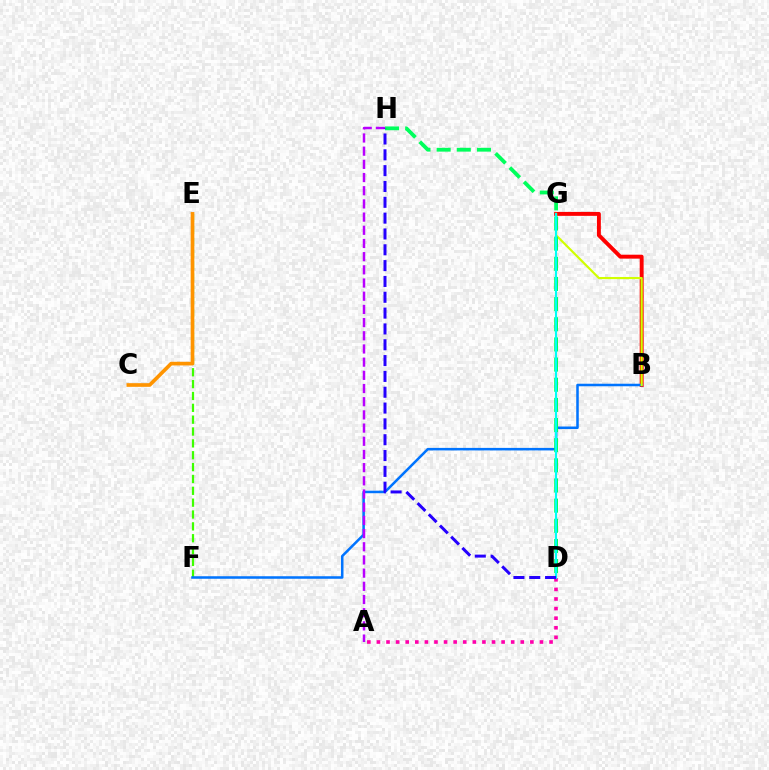{('B', 'G'): [{'color': '#ff0000', 'line_style': 'solid', 'thickness': 2.83}, {'color': '#d1ff00', 'line_style': 'solid', 'thickness': 1.57}], ('E', 'F'): [{'color': '#3dff00', 'line_style': 'dashed', 'thickness': 1.61}], ('B', 'F'): [{'color': '#0074ff', 'line_style': 'solid', 'thickness': 1.82}], ('C', 'E'): [{'color': '#ff9400', 'line_style': 'solid', 'thickness': 2.64}], ('A', 'H'): [{'color': '#b900ff', 'line_style': 'dashed', 'thickness': 1.79}], ('A', 'D'): [{'color': '#ff00ac', 'line_style': 'dotted', 'thickness': 2.61}], ('D', 'H'): [{'color': '#00ff5c', 'line_style': 'dashed', 'thickness': 2.74}, {'color': '#2500ff', 'line_style': 'dashed', 'thickness': 2.15}], ('D', 'G'): [{'color': '#00fff6', 'line_style': 'solid', 'thickness': 1.51}]}